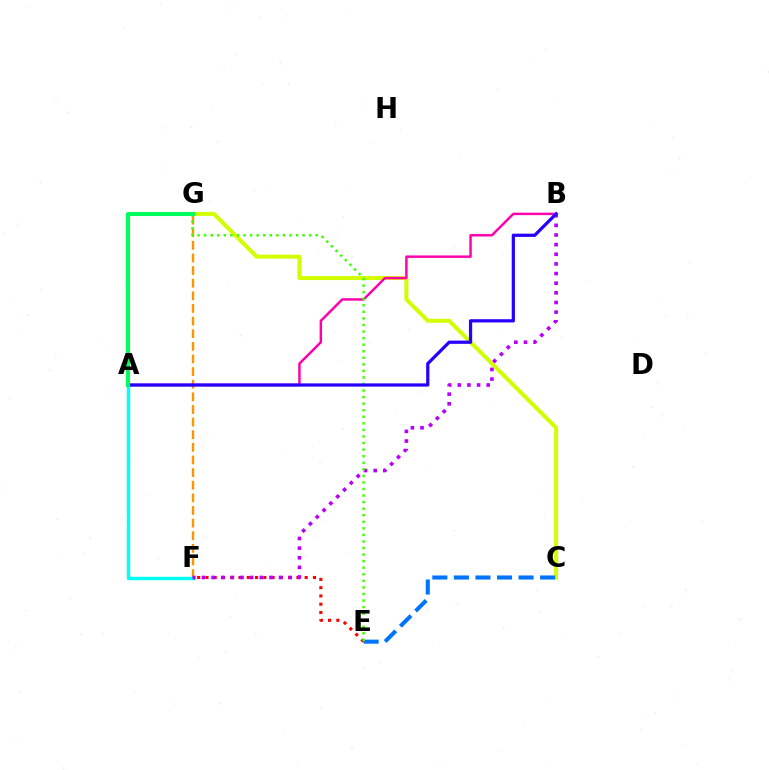{('C', 'G'): [{'color': '#d1ff00', 'line_style': 'solid', 'thickness': 2.89}], ('F', 'G'): [{'color': '#ff9400', 'line_style': 'dashed', 'thickness': 1.72}], ('E', 'F'): [{'color': '#ff0000', 'line_style': 'dotted', 'thickness': 2.25}], ('A', 'F'): [{'color': '#00fff6', 'line_style': 'solid', 'thickness': 2.47}], ('A', 'B'): [{'color': '#ff00ac', 'line_style': 'solid', 'thickness': 1.77}, {'color': '#2500ff', 'line_style': 'solid', 'thickness': 2.32}], ('C', 'E'): [{'color': '#0074ff', 'line_style': 'dashed', 'thickness': 2.93}], ('B', 'F'): [{'color': '#b900ff', 'line_style': 'dotted', 'thickness': 2.62}], ('E', 'G'): [{'color': '#3dff00', 'line_style': 'dotted', 'thickness': 1.78}], ('A', 'G'): [{'color': '#00ff5c', 'line_style': 'solid', 'thickness': 2.95}]}